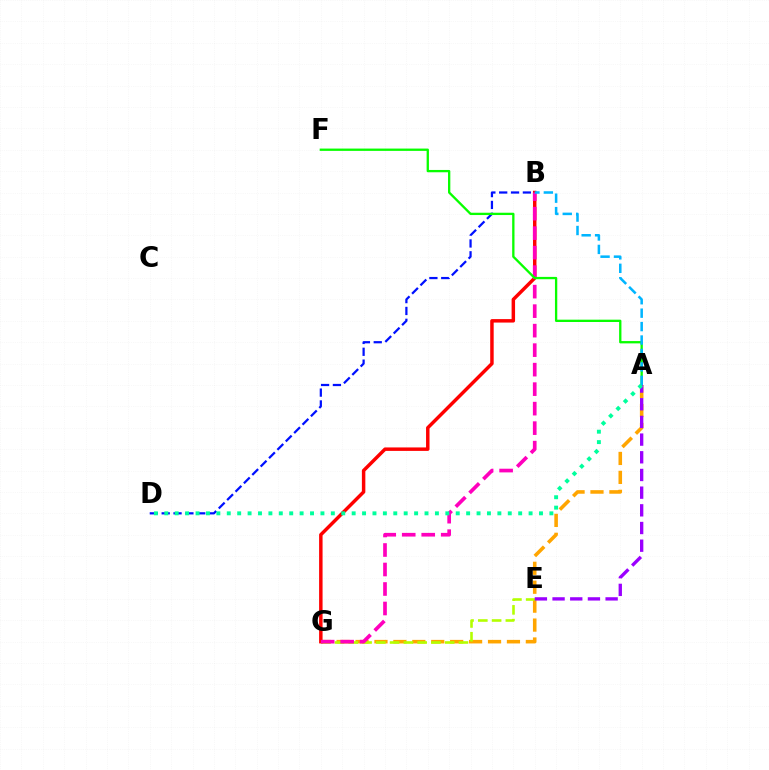{('A', 'G'): [{'color': '#ffa500', 'line_style': 'dashed', 'thickness': 2.57}], ('B', 'D'): [{'color': '#0010ff', 'line_style': 'dashed', 'thickness': 1.61}], ('E', 'G'): [{'color': '#b3ff00', 'line_style': 'dashed', 'thickness': 1.87}], ('B', 'G'): [{'color': '#ff0000', 'line_style': 'solid', 'thickness': 2.49}, {'color': '#ff00bd', 'line_style': 'dashed', 'thickness': 2.65}], ('A', 'F'): [{'color': '#08ff00', 'line_style': 'solid', 'thickness': 1.67}], ('A', 'B'): [{'color': '#00b5ff', 'line_style': 'dashed', 'thickness': 1.82}], ('A', 'E'): [{'color': '#9b00ff', 'line_style': 'dashed', 'thickness': 2.4}], ('A', 'D'): [{'color': '#00ff9d', 'line_style': 'dotted', 'thickness': 2.83}]}